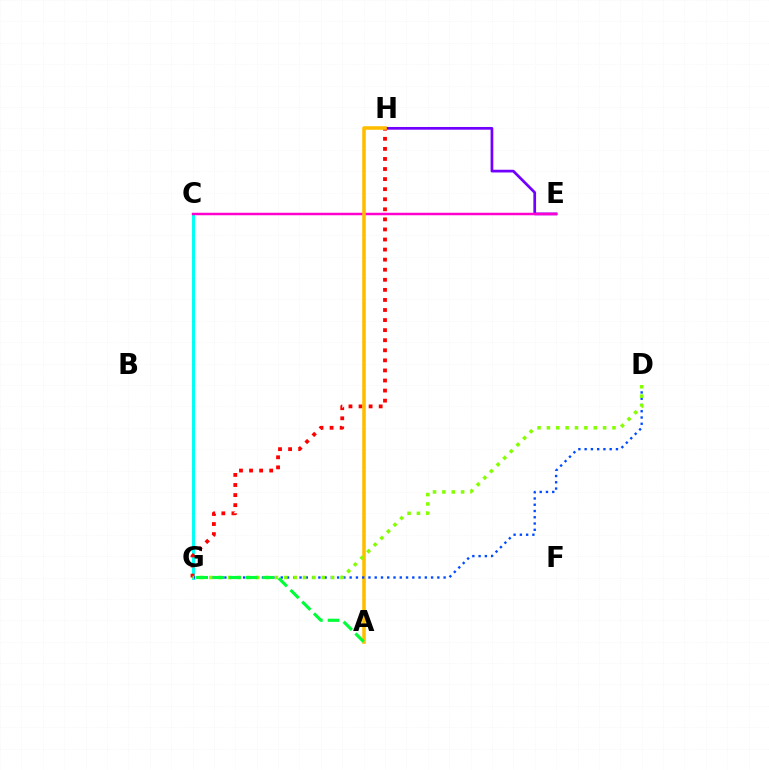{('C', 'G'): [{'color': '#00fff6', 'line_style': 'solid', 'thickness': 2.14}], ('E', 'H'): [{'color': '#7200ff', 'line_style': 'solid', 'thickness': 1.96}], ('G', 'H'): [{'color': '#ff0000', 'line_style': 'dotted', 'thickness': 2.74}], ('C', 'E'): [{'color': '#ff00cf', 'line_style': 'solid', 'thickness': 1.79}], ('A', 'H'): [{'color': '#ffbd00', 'line_style': 'solid', 'thickness': 2.57}], ('D', 'G'): [{'color': '#004bff', 'line_style': 'dotted', 'thickness': 1.7}, {'color': '#84ff00', 'line_style': 'dotted', 'thickness': 2.54}], ('A', 'G'): [{'color': '#00ff39', 'line_style': 'dashed', 'thickness': 2.25}]}